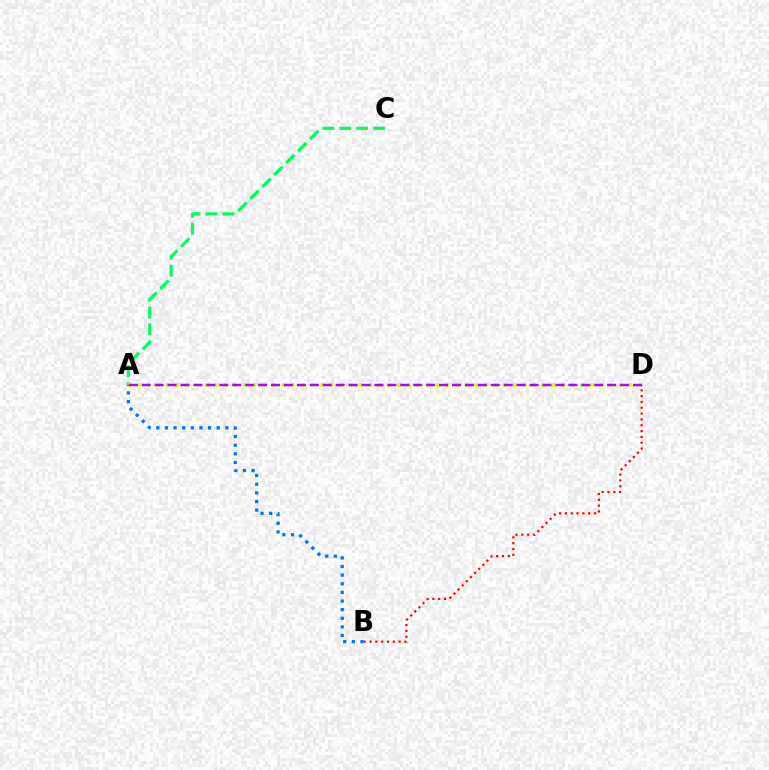{('A', 'C'): [{'color': '#00ff5c', 'line_style': 'dashed', 'thickness': 2.3}], ('A', 'D'): [{'color': '#d1ff00', 'line_style': 'dotted', 'thickness': 2.62}, {'color': '#b900ff', 'line_style': 'dashed', 'thickness': 1.76}], ('A', 'B'): [{'color': '#0074ff', 'line_style': 'dotted', 'thickness': 2.34}], ('B', 'D'): [{'color': '#ff0000', 'line_style': 'dotted', 'thickness': 1.58}]}